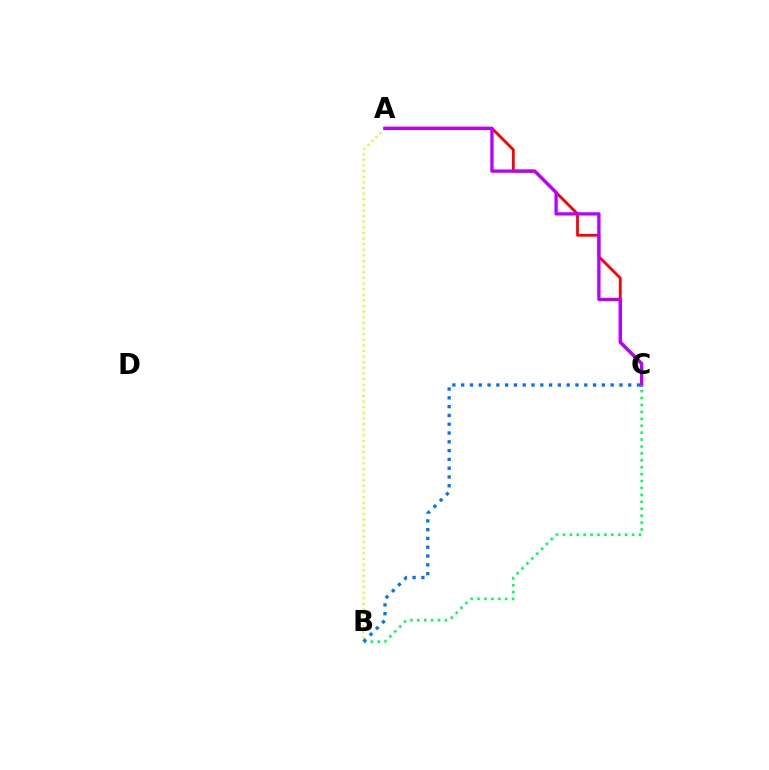{('A', 'B'): [{'color': '#d1ff00', 'line_style': 'dotted', 'thickness': 1.53}], ('A', 'C'): [{'color': '#ff0000', 'line_style': 'solid', 'thickness': 2.01}, {'color': '#b900ff', 'line_style': 'solid', 'thickness': 2.38}], ('B', 'C'): [{'color': '#00ff5c', 'line_style': 'dotted', 'thickness': 1.88}, {'color': '#0074ff', 'line_style': 'dotted', 'thickness': 2.39}]}